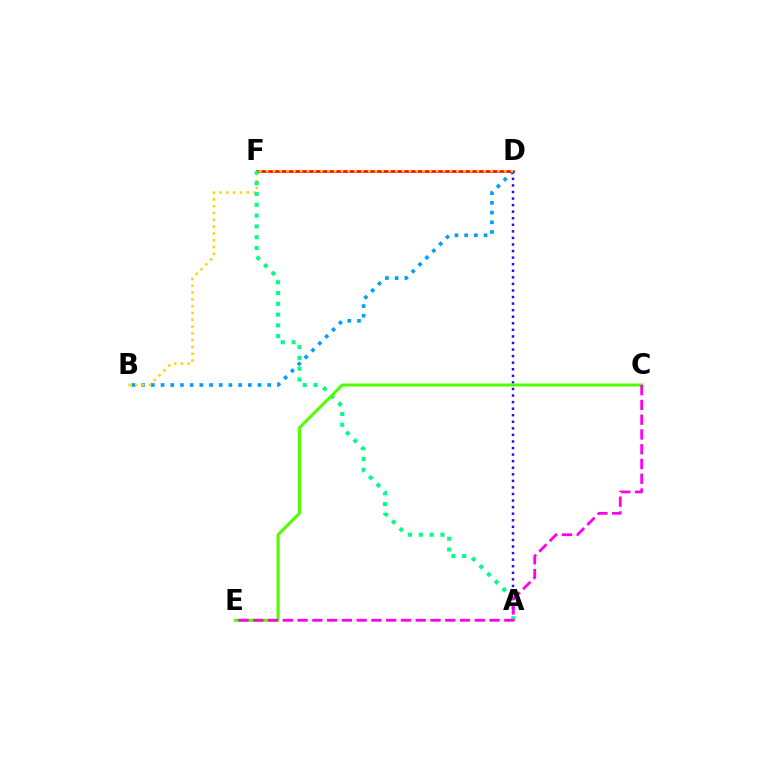{('B', 'D'): [{'color': '#009eff', 'line_style': 'dotted', 'thickness': 2.63}, {'color': '#ffd500', 'line_style': 'dotted', 'thickness': 1.85}], ('D', 'F'): [{'color': '#ff0000', 'line_style': 'solid', 'thickness': 1.88}], ('A', 'D'): [{'color': '#3700ff', 'line_style': 'dotted', 'thickness': 1.78}], ('A', 'F'): [{'color': '#00ff86', 'line_style': 'dotted', 'thickness': 2.93}], ('C', 'E'): [{'color': '#4fff00', 'line_style': 'solid', 'thickness': 2.16}, {'color': '#ff00ed', 'line_style': 'dashed', 'thickness': 2.01}]}